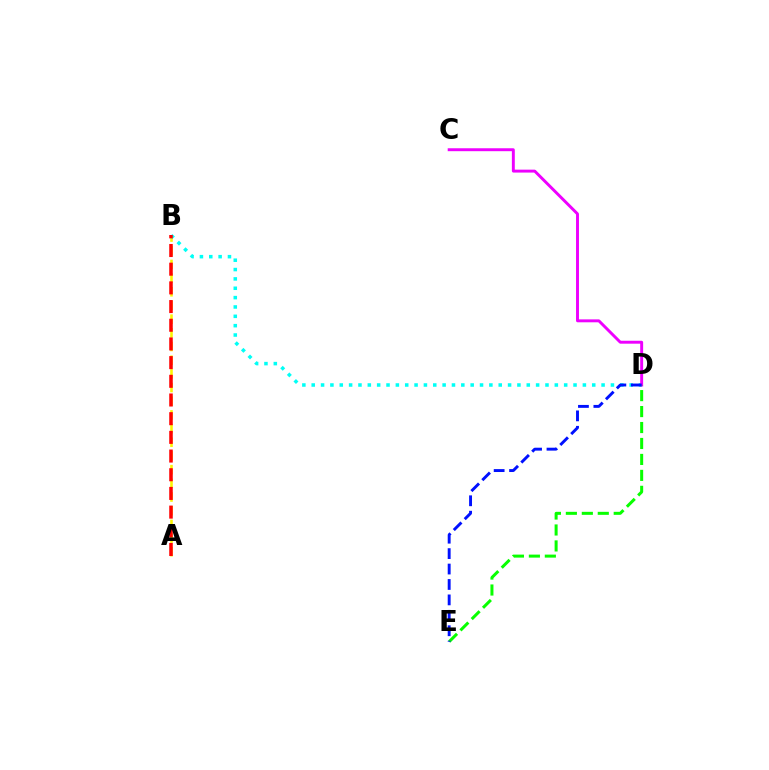{('A', 'B'): [{'color': '#fcf500', 'line_style': 'dashed', 'thickness': 1.86}, {'color': '#ff0000', 'line_style': 'dashed', 'thickness': 2.54}], ('B', 'D'): [{'color': '#00fff6', 'line_style': 'dotted', 'thickness': 2.54}], ('C', 'D'): [{'color': '#ee00ff', 'line_style': 'solid', 'thickness': 2.11}], ('D', 'E'): [{'color': '#08ff00', 'line_style': 'dashed', 'thickness': 2.17}, {'color': '#0010ff', 'line_style': 'dashed', 'thickness': 2.1}]}